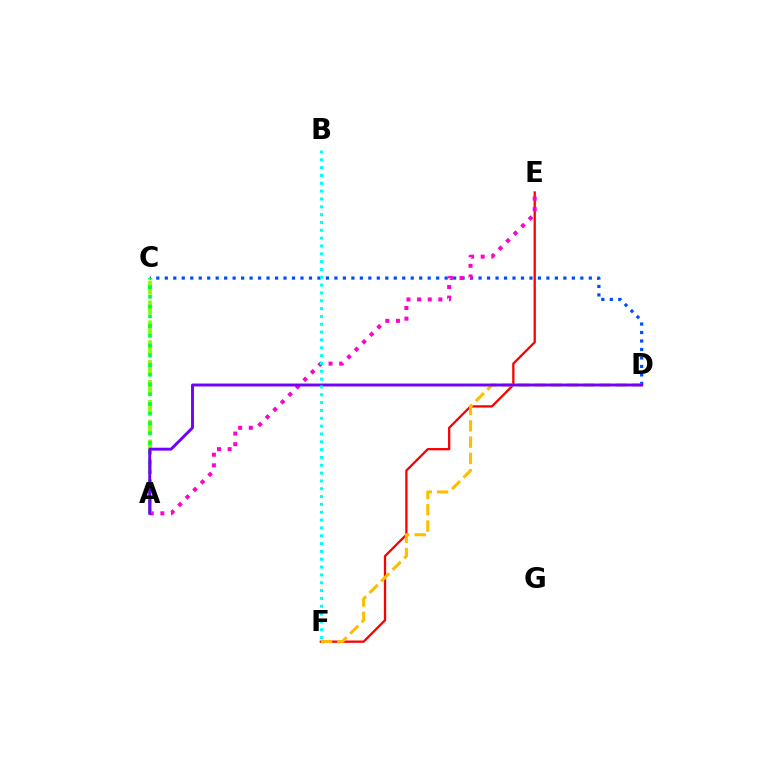{('C', 'D'): [{'color': '#004bff', 'line_style': 'dotted', 'thickness': 2.3}], ('E', 'F'): [{'color': '#ff0000', 'line_style': 'solid', 'thickness': 1.65}], ('A', 'E'): [{'color': '#ff00cf', 'line_style': 'dotted', 'thickness': 2.89}], ('D', 'F'): [{'color': '#ffbd00', 'line_style': 'dashed', 'thickness': 2.21}], ('A', 'C'): [{'color': '#84ff00', 'line_style': 'dashed', 'thickness': 2.7}, {'color': '#00ff39', 'line_style': 'dotted', 'thickness': 2.65}], ('A', 'D'): [{'color': '#7200ff', 'line_style': 'solid', 'thickness': 2.1}], ('B', 'F'): [{'color': '#00fff6', 'line_style': 'dotted', 'thickness': 2.13}]}